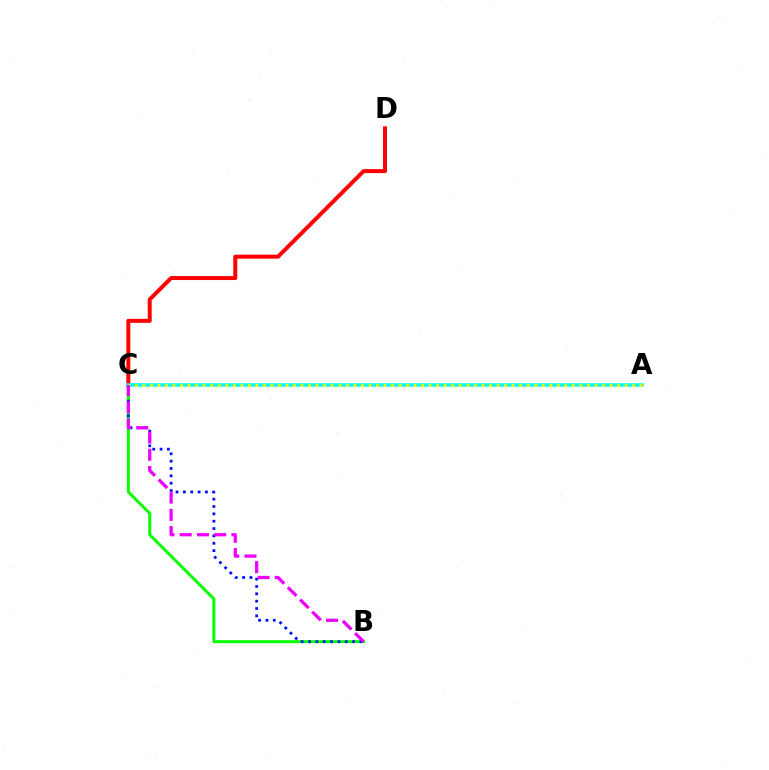{('B', 'C'): [{'color': '#08ff00', 'line_style': 'solid', 'thickness': 2.13}, {'color': '#0010ff', 'line_style': 'dotted', 'thickness': 2.0}, {'color': '#ee00ff', 'line_style': 'dashed', 'thickness': 2.34}], ('C', 'D'): [{'color': '#ff0000', 'line_style': 'solid', 'thickness': 2.86}], ('A', 'C'): [{'color': '#00fff6', 'line_style': 'solid', 'thickness': 2.55}, {'color': '#fcf500', 'line_style': 'dotted', 'thickness': 2.05}]}